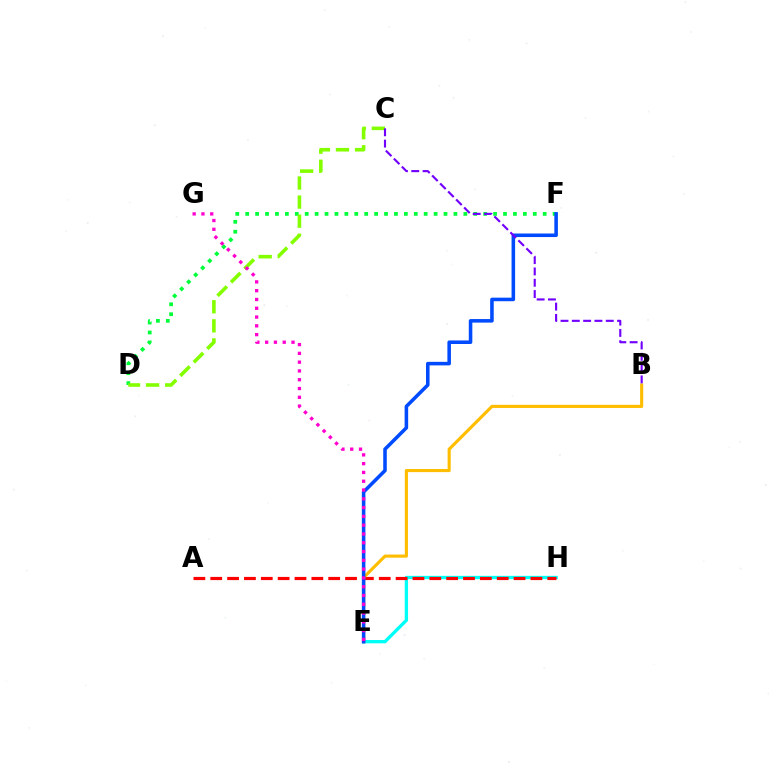{('D', 'F'): [{'color': '#00ff39', 'line_style': 'dotted', 'thickness': 2.69}], ('E', 'H'): [{'color': '#00fff6', 'line_style': 'solid', 'thickness': 2.39}], ('A', 'H'): [{'color': '#ff0000', 'line_style': 'dashed', 'thickness': 2.29}], ('C', 'D'): [{'color': '#84ff00', 'line_style': 'dashed', 'thickness': 2.59}], ('B', 'E'): [{'color': '#ffbd00', 'line_style': 'solid', 'thickness': 2.24}], ('E', 'F'): [{'color': '#004bff', 'line_style': 'solid', 'thickness': 2.56}], ('B', 'C'): [{'color': '#7200ff', 'line_style': 'dashed', 'thickness': 1.54}], ('E', 'G'): [{'color': '#ff00cf', 'line_style': 'dotted', 'thickness': 2.39}]}